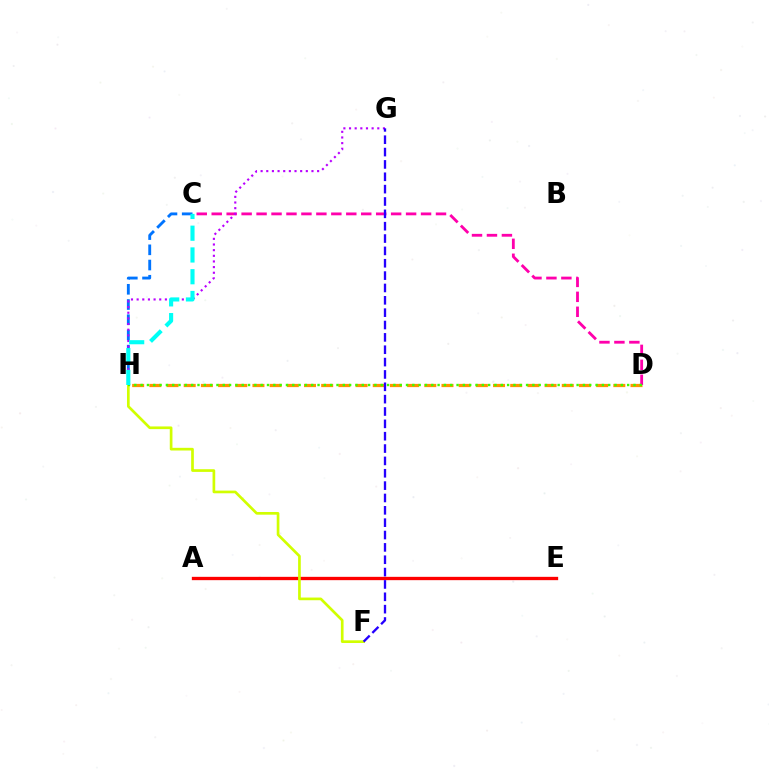{('D', 'H'): [{'color': '#ff9400', 'line_style': 'dashed', 'thickness': 2.33}, {'color': '#3dff00', 'line_style': 'dotted', 'thickness': 1.72}], ('C', 'D'): [{'color': '#ff00ac', 'line_style': 'dashed', 'thickness': 2.03}], ('C', 'H'): [{'color': '#0074ff', 'line_style': 'dashed', 'thickness': 2.07}, {'color': '#00fff6', 'line_style': 'dashed', 'thickness': 2.96}], ('A', 'E'): [{'color': '#00ff5c', 'line_style': 'dotted', 'thickness': 2.0}, {'color': '#ff0000', 'line_style': 'solid', 'thickness': 2.39}], ('G', 'H'): [{'color': '#b900ff', 'line_style': 'dotted', 'thickness': 1.54}], ('F', 'H'): [{'color': '#d1ff00', 'line_style': 'solid', 'thickness': 1.93}], ('F', 'G'): [{'color': '#2500ff', 'line_style': 'dashed', 'thickness': 1.68}]}